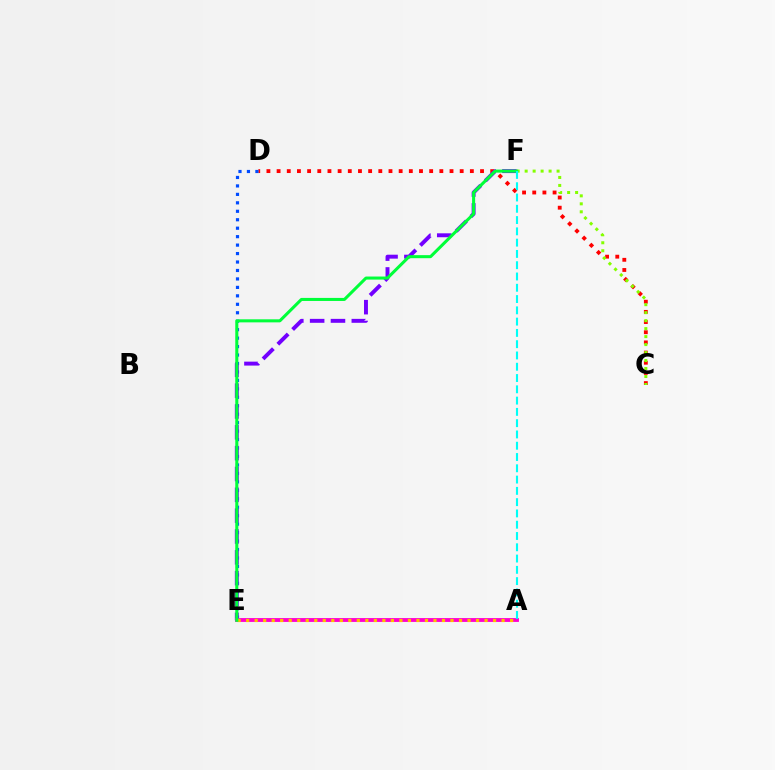{('C', 'D'): [{'color': '#ff0000', 'line_style': 'dotted', 'thickness': 2.76}], ('D', 'E'): [{'color': '#004bff', 'line_style': 'dotted', 'thickness': 2.3}], ('E', 'F'): [{'color': '#7200ff', 'line_style': 'dashed', 'thickness': 2.83}, {'color': '#00ff39', 'line_style': 'solid', 'thickness': 2.2}], ('A', 'E'): [{'color': '#ff00cf', 'line_style': 'solid', 'thickness': 2.76}, {'color': '#ffbd00', 'line_style': 'dotted', 'thickness': 2.31}], ('C', 'F'): [{'color': '#84ff00', 'line_style': 'dotted', 'thickness': 2.17}], ('A', 'F'): [{'color': '#00fff6', 'line_style': 'dashed', 'thickness': 1.53}]}